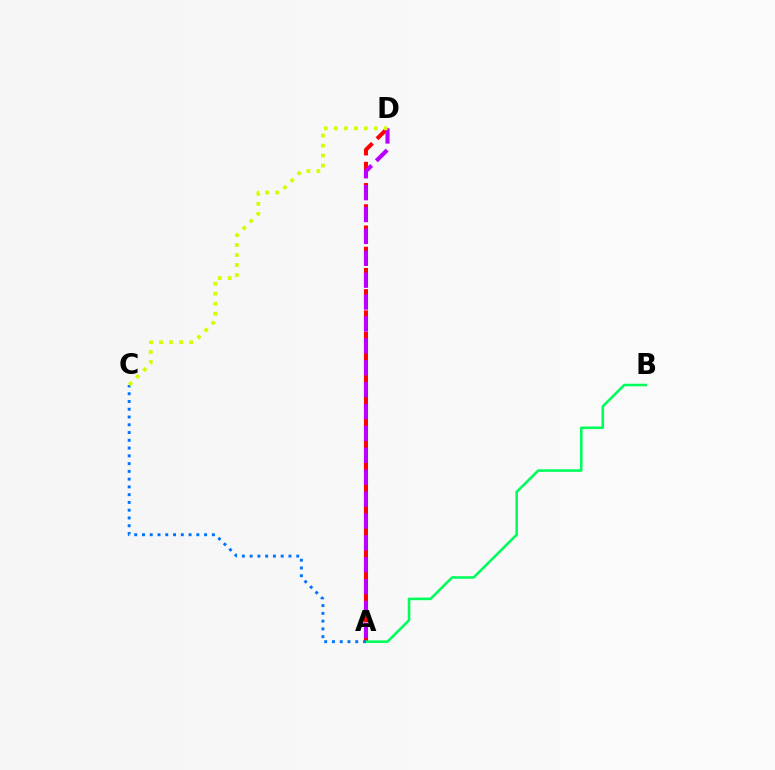{('A', 'D'): [{'color': '#ff0000', 'line_style': 'dashed', 'thickness': 2.88}, {'color': '#b900ff', 'line_style': 'dashed', 'thickness': 2.97}], ('A', 'B'): [{'color': '#00ff5c', 'line_style': 'solid', 'thickness': 1.86}], ('A', 'C'): [{'color': '#0074ff', 'line_style': 'dotted', 'thickness': 2.11}], ('C', 'D'): [{'color': '#d1ff00', 'line_style': 'dotted', 'thickness': 2.72}]}